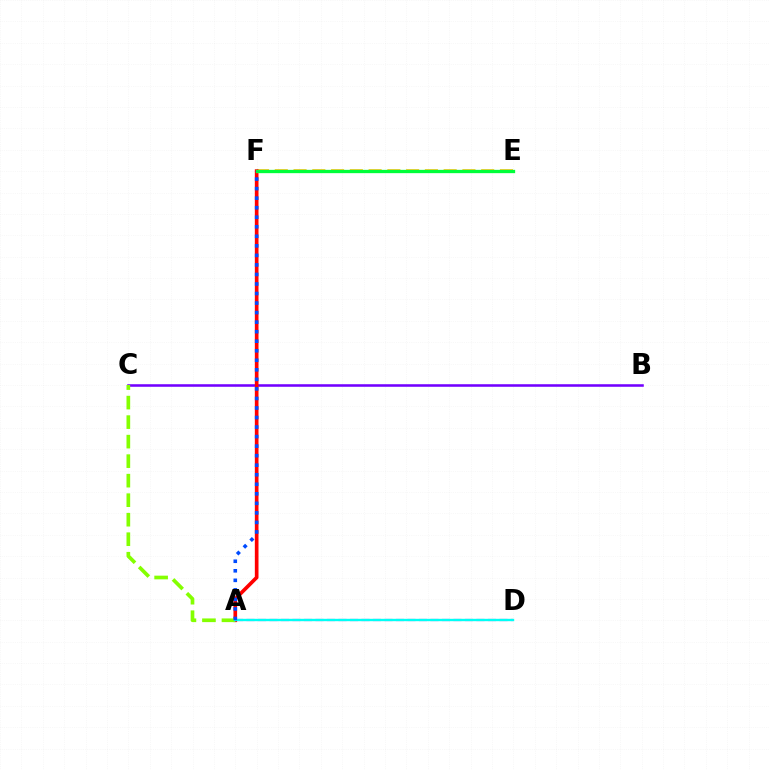{('B', 'C'): [{'color': '#7200ff', 'line_style': 'solid', 'thickness': 1.84}], ('E', 'F'): [{'color': '#ffbd00', 'line_style': 'dashed', 'thickness': 2.55}, {'color': '#00ff39', 'line_style': 'solid', 'thickness': 2.38}], ('A', 'F'): [{'color': '#ff0000', 'line_style': 'solid', 'thickness': 2.64}, {'color': '#004bff', 'line_style': 'dotted', 'thickness': 2.59}], ('A', 'D'): [{'color': '#ff00cf', 'line_style': 'dashed', 'thickness': 1.56}, {'color': '#00fff6', 'line_style': 'solid', 'thickness': 1.71}], ('A', 'C'): [{'color': '#84ff00', 'line_style': 'dashed', 'thickness': 2.65}]}